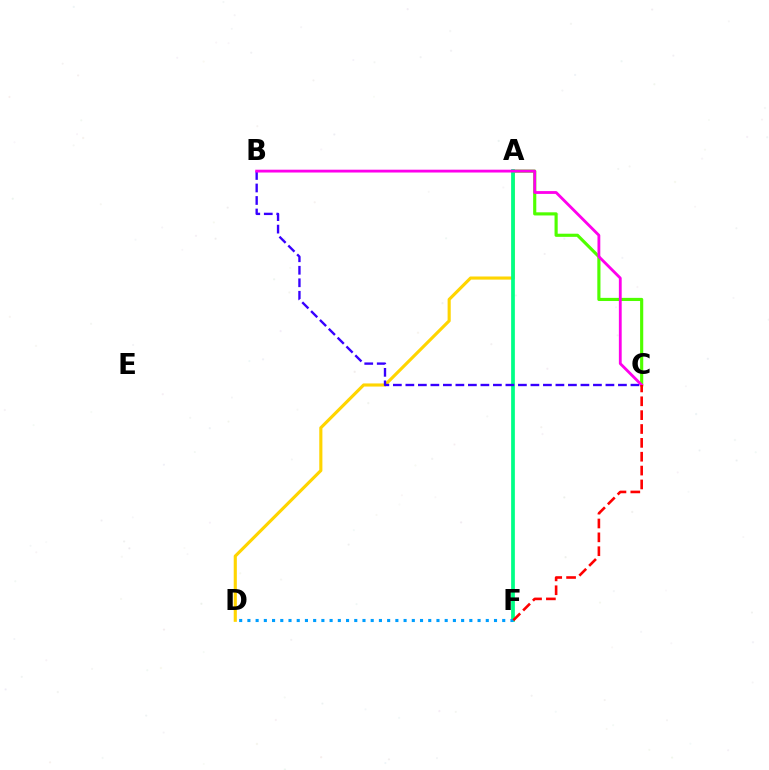{('A', 'D'): [{'color': '#ffd500', 'line_style': 'solid', 'thickness': 2.25}], ('A', 'C'): [{'color': '#4fff00', 'line_style': 'solid', 'thickness': 2.26}], ('A', 'F'): [{'color': '#00ff86', 'line_style': 'solid', 'thickness': 2.69}], ('B', 'C'): [{'color': '#3700ff', 'line_style': 'dashed', 'thickness': 1.7}, {'color': '#ff00ed', 'line_style': 'solid', 'thickness': 2.03}], ('D', 'F'): [{'color': '#009eff', 'line_style': 'dotted', 'thickness': 2.23}], ('C', 'F'): [{'color': '#ff0000', 'line_style': 'dashed', 'thickness': 1.88}]}